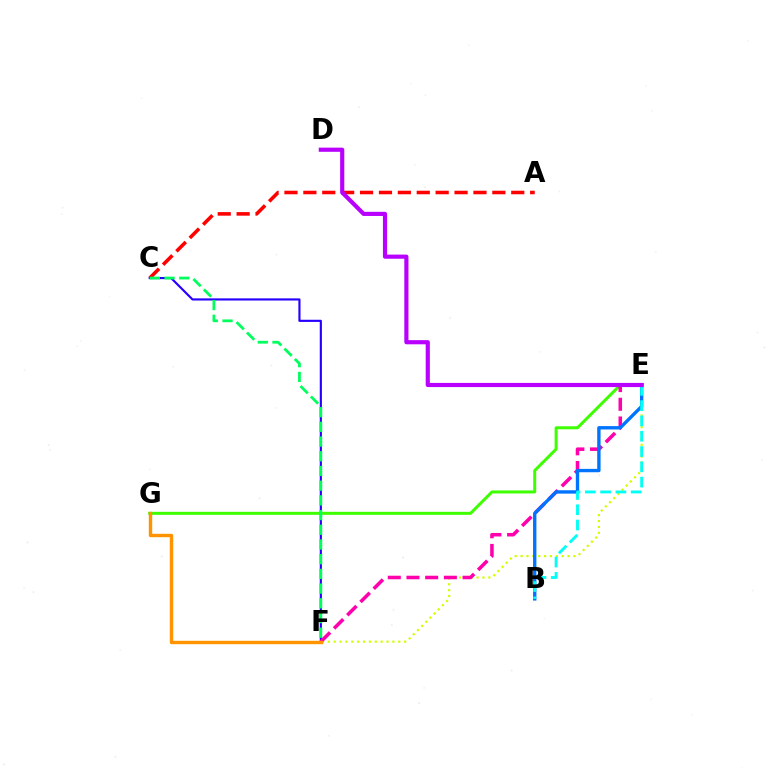{('C', 'F'): [{'color': '#2500ff', 'line_style': 'solid', 'thickness': 1.55}, {'color': '#00ff5c', 'line_style': 'dashed', 'thickness': 2.0}], ('A', 'C'): [{'color': '#ff0000', 'line_style': 'dashed', 'thickness': 2.57}], ('E', 'F'): [{'color': '#d1ff00', 'line_style': 'dotted', 'thickness': 1.6}, {'color': '#ff00ac', 'line_style': 'dashed', 'thickness': 2.54}], ('E', 'G'): [{'color': '#3dff00', 'line_style': 'solid', 'thickness': 2.16}], ('B', 'E'): [{'color': '#0074ff', 'line_style': 'solid', 'thickness': 2.42}, {'color': '#00fff6', 'line_style': 'dashed', 'thickness': 2.08}], ('D', 'E'): [{'color': '#b900ff', 'line_style': 'solid', 'thickness': 2.99}], ('F', 'G'): [{'color': '#ff9400', 'line_style': 'solid', 'thickness': 2.45}]}